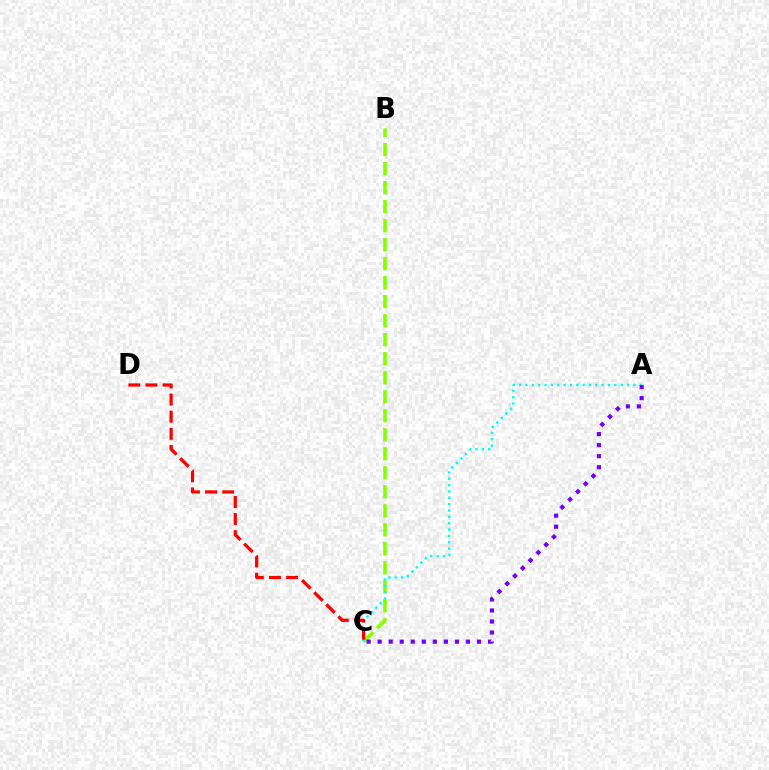{('B', 'C'): [{'color': '#84ff00', 'line_style': 'dashed', 'thickness': 2.58}], ('A', 'C'): [{'color': '#00fff6', 'line_style': 'dotted', 'thickness': 1.72}, {'color': '#7200ff', 'line_style': 'dotted', 'thickness': 3.0}], ('C', 'D'): [{'color': '#ff0000', 'line_style': 'dashed', 'thickness': 2.33}]}